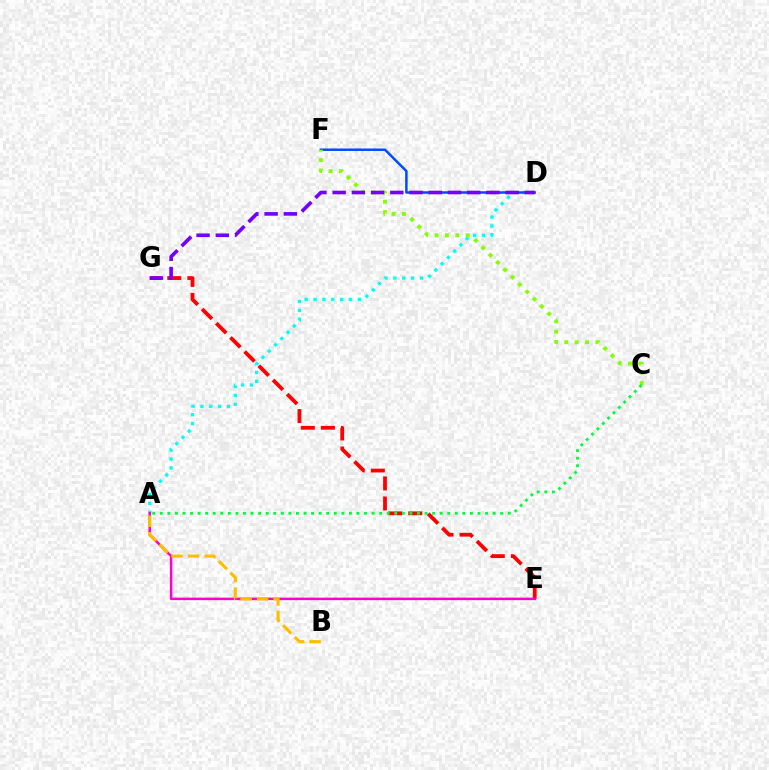{('A', 'D'): [{'color': '#00fff6', 'line_style': 'dotted', 'thickness': 2.41}], ('E', 'G'): [{'color': '#ff0000', 'line_style': 'dashed', 'thickness': 2.72}], ('D', 'F'): [{'color': '#004bff', 'line_style': 'solid', 'thickness': 1.79}], ('C', 'F'): [{'color': '#84ff00', 'line_style': 'dotted', 'thickness': 2.82}], ('A', 'E'): [{'color': '#ff00cf', 'line_style': 'solid', 'thickness': 1.8}], ('D', 'G'): [{'color': '#7200ff', 'line_style': 'dashed', 'thickness': 2.61}], ('A', 'B'): [{'color': '#ffbd00', 'line_style': 'dashed', 'thickness': 2.25}], ('A', 'C'): [{'color': '#00ff39', 'line_style': 'dotted', 'thickness': 2.06}]}